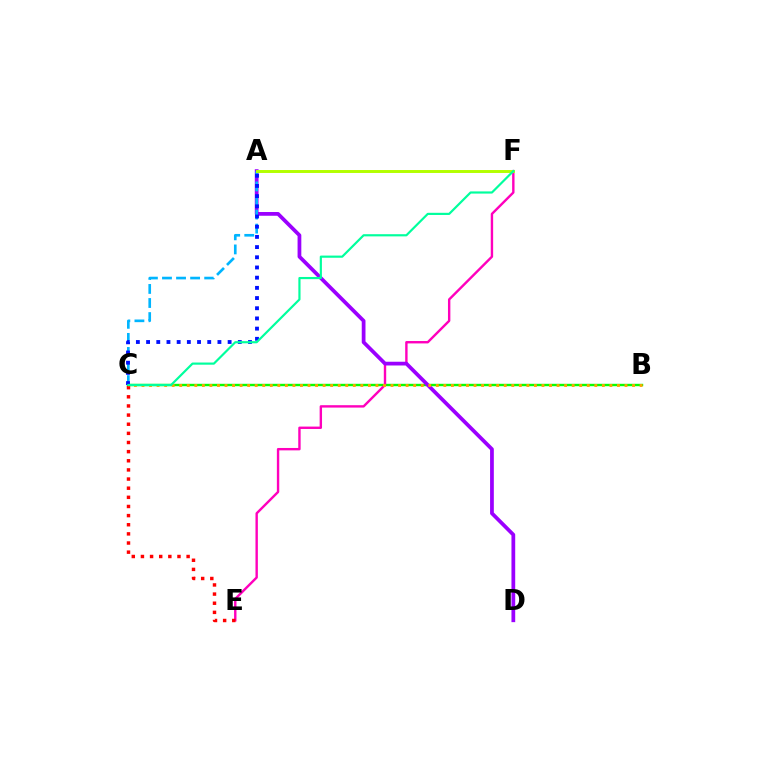{('B', 'C'): [{'color': '#08ff00', 'line_style': 'solid', 'thickness': 1.73}, {'color': '#ffa500', 'line_style': 'dotted', 'thickness': 2.05}], ('E', 'F'): [{'color': '#ff00bd', 'line_style': 'solid', 'thickness': 1.73}], ('A', 'D'): [{'color': '#9b00ff', 'line_style': 'solid', 'thickness': 2.7}], ('A', 'C'): [{'color': '#00b5ff', 'line_style': 'dashed', 'thickness': 1.91}, {'color': '#0010ff', 'line_style': 'dotted', 'thickness': 2.77}], ('C', 'E'): [{'color': '#ff0000', 'line_style': 'dotted', 'thickness': 2.48}], ('A', 'F'): [{'color': '#b3ff00', 'line_style': 'solid', 'thickness': 2.12}], ('C', 'F'): [{'color': '#00ff9d', 'line_style': 'solid', 'thickness': 1.57}]}